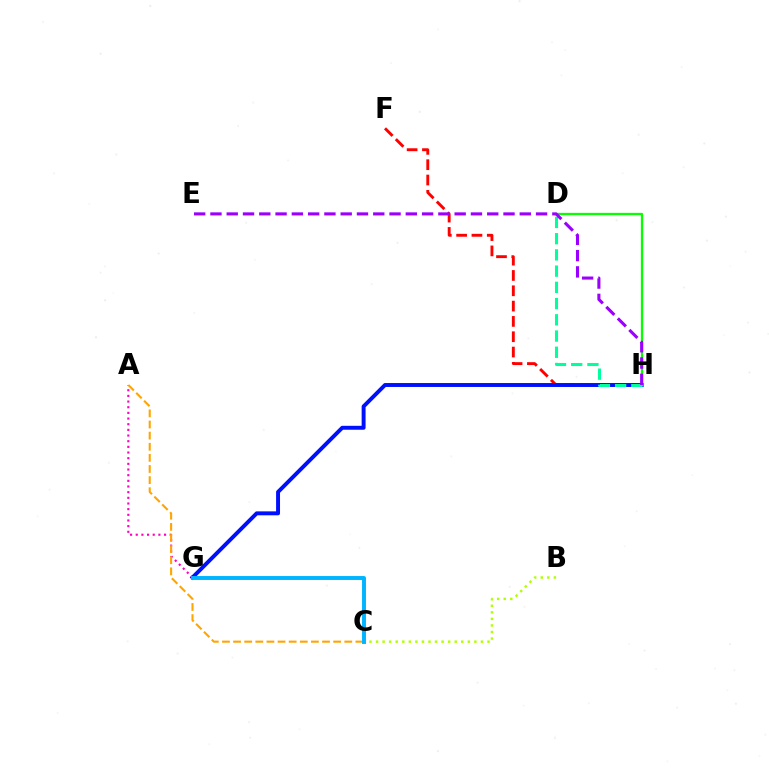{('A', 'G'): [{'color': '#ff00bd', 'line_style': 'dotted', 'thickness': 1.54}], ('B', 'C'): [{'color': '#b3ff00', 'line_style': 'dotted', 'thickness': 1.78}], ('F', 'H'): [{'color': '#ff0000', 'line_style': 'dashed', 'thickness': 2.08}], ('A', 'C'): [{'color': '#ffa500', 'line_style': 'dashed', 'thickness': 1.51}], ('G', 'H'): [{'color': '#0010ff', 'line_style': 'solid', 'thickness': 2.83}], ('C', 'G'): [{'color': '#00b5ff', 'line_style': 'solid', 'thickness': 2.82}], ('D', 'H'): [{'color': '#08ff00', 'line_style': 'solid', 'thickness': 1.66}, {'color': '#00ff9d', 'line_style': 'dashed', 'thickness': 2.2}], ('E', 'H'): [{'color': '#9b00ff', 'line_style': 'dashed', 'thickness': 2.21}]}